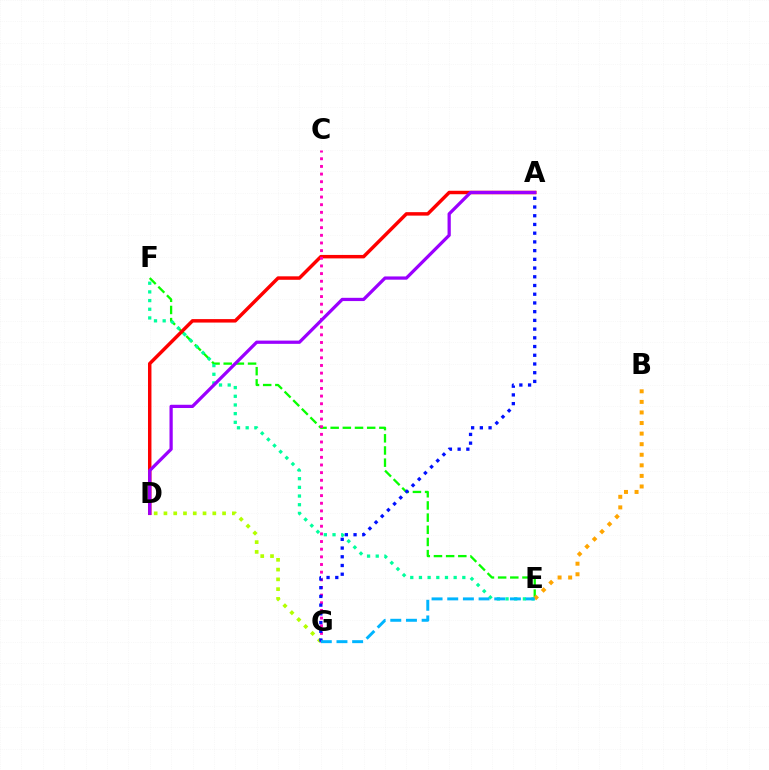{('E', 'F'): [{'color': '#08ff00', 'line_style': 'dashed', 'thickness': 1.65}, {'color': '#00ff9d', 'line_style': 'dotted', 'thickness': 2.36}], ('A', 'D'): [{'color': '#ff0000', 'line_style': 'solid', 'thickness': 2.49}, {'color': '#9b00ff', 'line_style': 'solid', 'thickness': 2.34}], ('D', 'G'): [{'color': '#b3ff00', 'line_style': 'dotted', 'thickness': 2.65}], ('C', 'G'): [{'color': '#ff00bd', 'line_style': 'dotted', 'thickness': 2.08}], ('B', 'E'): [{'color': '#ffa500', 'line_style': 'dotted', 'thickness': 2.87}], ('A', 'G'): [{'color': '#0010ff', 'line_style': 'dotted', 'thickness': 2.37}], ('E', 'G'): [{'color': '#00b5ff', 'line_style': 'dashed', 'thickness': 2.13}]}